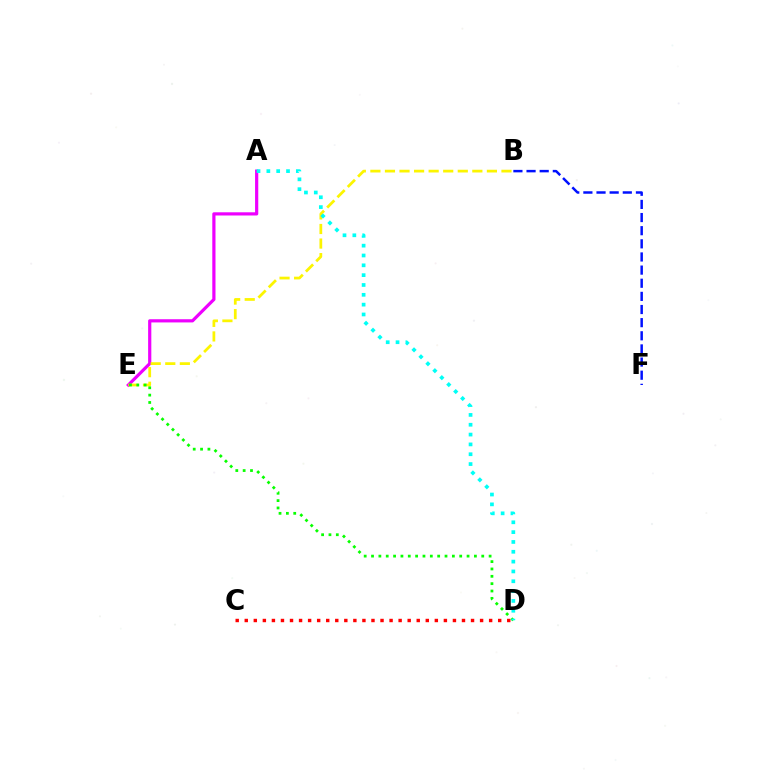{('B', 'F'): [{'color': '#0010ff', 'line_style': 'dashed', 'thickness': 1.78}], ('A', 'E'): [{'color': '#ee00ff', 'line_style': 'solid', 'thickness': 2.3}], ('B', 'E'): [{'color': '#fcf500', 'line_style': 'dashed', 'thickness': 1.98}], ('C', 'D'): [{'color': '#ff0000', 'line_style': 'dotted', 'thickness': 2.46}], ('D', 'E'): [{'color': '#08ff00', 'line_style': 'dotted', 'thickness': 2.0}], ('A', 'D'): [{'color': '#00fff6', 'line_style': 'dotted', 'thickness': 2.67}]}